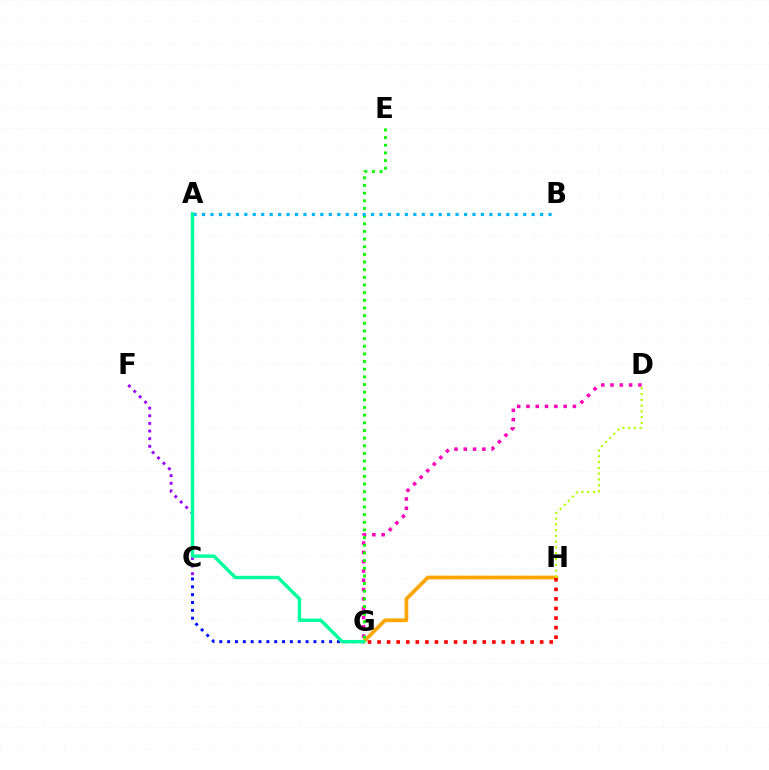{('C', 'F'): [{'color': '#9b00ff', 'line_style': 'dotted', 'thickness': 2.07}], ('G', 'H'): [{'color': '#ffa500', 'line_style': 'solid', 'thickness': 2.68}, {'color': '#ff0000', 'line_style': 'dotted', 'thickness': 2.6}], ('C', 'G'): [{'color': '#0010ff', 'line_style': 'dotted', 'thickness': 2.13}], ('D', 'G'): [{'color': '#ff00bd', 'line_style': 'dotted', 'thickness': 2.52}], ('E', 'G'): [{'color': '#08ff00', 'line_style': 'dotted', 'thickness': 2.08}], ('D', 'H'): [{'color': '#b3ff00', 'line_style': 'dotted', 'thickness': 1.57}], ('A', 'B'): [{'color': '#00b5ff', 'line_style': 'dotted', 'thickness': 2.3}], ('A', 'G'): [{'color': '#00ff9d', 'line_style': 'solid', 'thickness': 2.47}]}